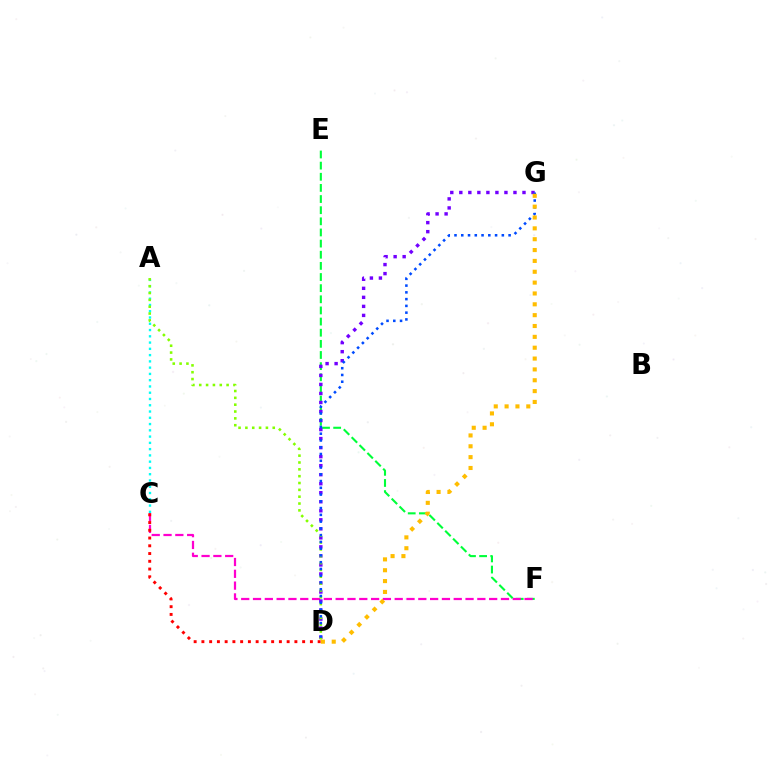{('E', 'F'): [{'color': '#00ff39', 'line_style': 'dashed', 'thickness': 1.51}], ('C', 'F'): [{'color': '#ff00cf', 'line_style': 'dashed', 'thickness': 1.6}], ('D', 'G'): [{'color': '#7200ff', 'line_style': 'dotted', 'thickness': 2.45}, {'color': '#004bff', 'line_style': 'dotted', 'thickness': 1.84}, {'color': '#ffbd00', 'line_style': 'dotted', 'thickness': 2.95}], ('A', 'C'): [{'color': '#00fff6', 'line_style': 'dotted', 'thickness': 1.7}], ('A', 'D'): [{'color': '#84ff00', 'line_style': 'dotted', 'thickness': 1.86}], ('C', 'D'): [{'color': '#ff0000', 'line_style': 'dotted', 'thickness': 2.11}]}